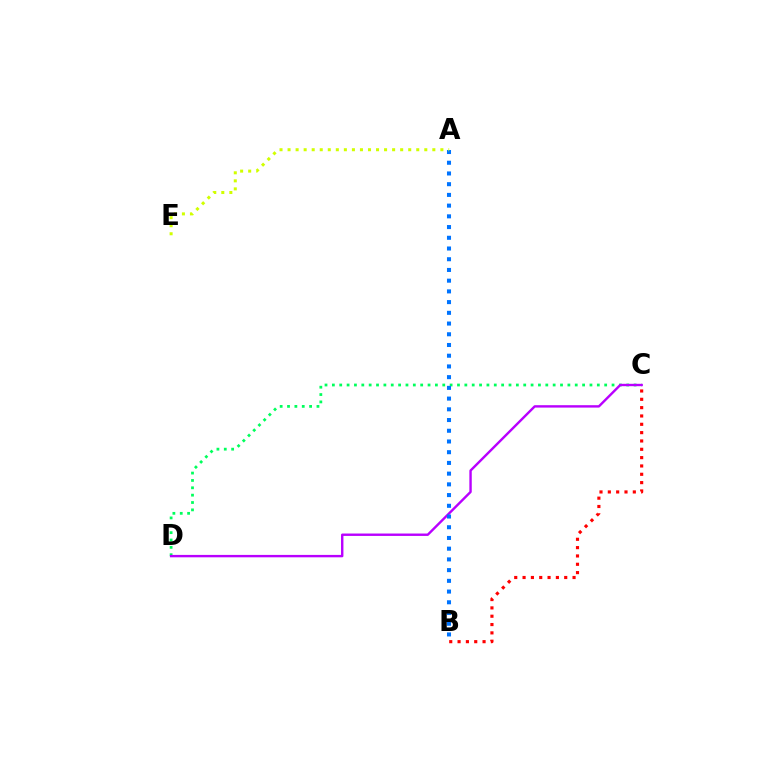{('C', 'D'): [{'color': '#00ff5c', 'line_style': 'dotted', 'thickness': 2.0}, {'color': '#b900ff', 'line_style': 'solid', 'thickness': 1.73}], ('B', 'C'): [{'color': '#ff0000', 'line_style': 'dotted', 'thickness': 2.26}], ('A', 'B'): [{'color': '#0074ff', 'line_style': 'dotted', 'thickness': 2.91}], ('A', 'E'): [{'color': '#d1ff00', 'line_style': 'dotted', 'thickness': 2.19}]}